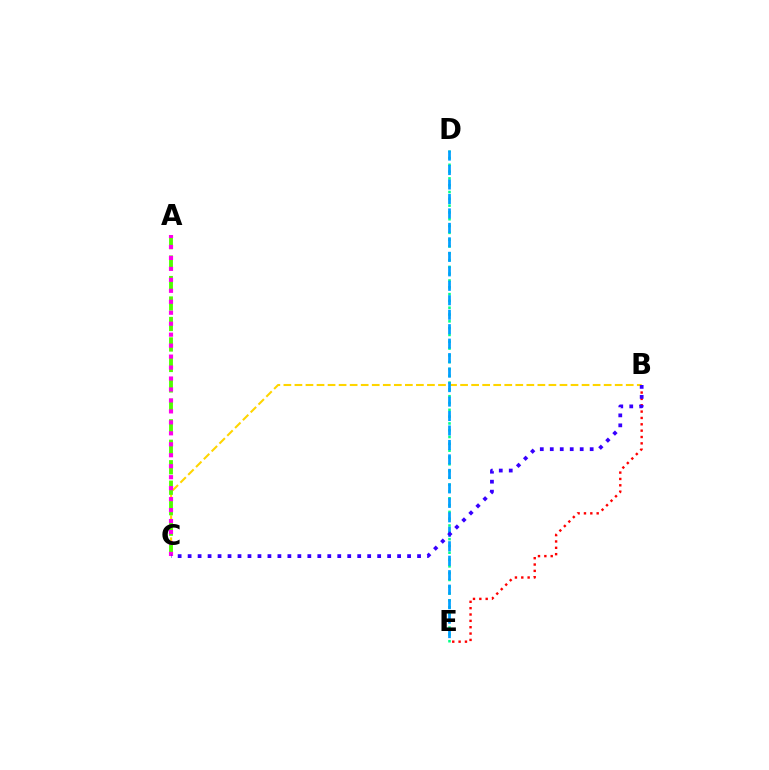{('B', 'C'): [{'color': '#ffd500', 'line_style': 'dashed', 'thickness': 1.5}, {'color': '#3700ff', 'line_style': 'dotted', 'thickness': 2.71}], ('A', 'C'): [{'color': '#4fff00', 'line_style': 'dashed', 'thickness': 2.78}, {'color': '#ff00ed', 'line_style': 'dotted', 'thickness': 2.98}], ('D', 'E'): [{'color': '#00ff86', 'line_style': 'dotted', 'thickness': 1.85}, {'color': '#009eff', 'line_style': 'dashed', 'thickness': 1.97}], ('B', 'E'): [{'color': '#ff0000', 'line_style': 'dotted', 'thickness': 1.73}]}